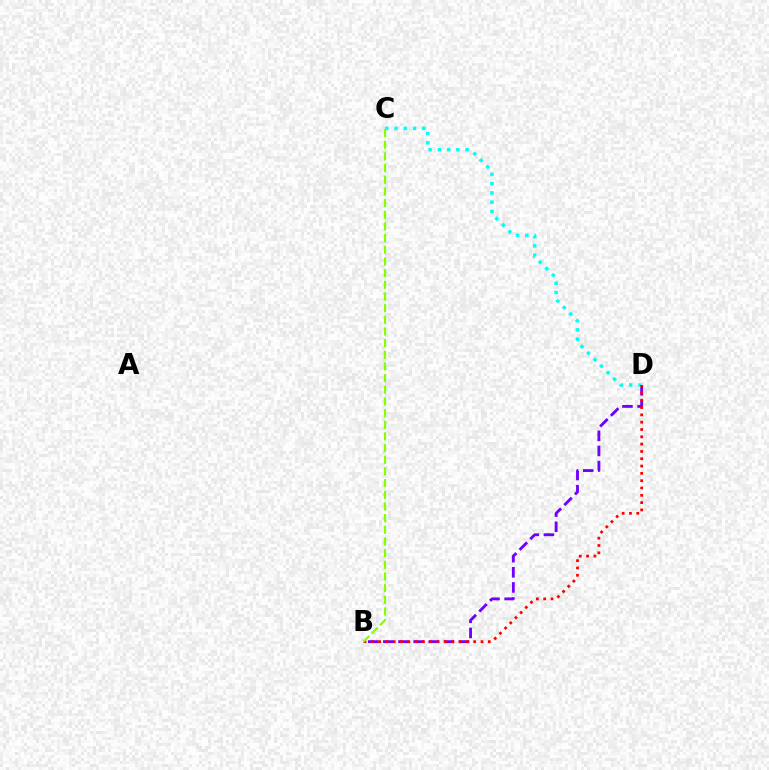{('B', 'D'): [{'color': '#7200ff', 'line_style': 'dashed', 'thickness': 2.06}, {'color': '#ff0000', 'line_style': 'dotted', 'thickness': 1.99}], ('C', 'D'): [{'color': '#00fff6', 'line_style': 'dotted', 'thickness': 2.51}], ('B', 'C'): [{'color': '#84ff00', 'line_style': 'dashed', 'thickness': 1.58}]}